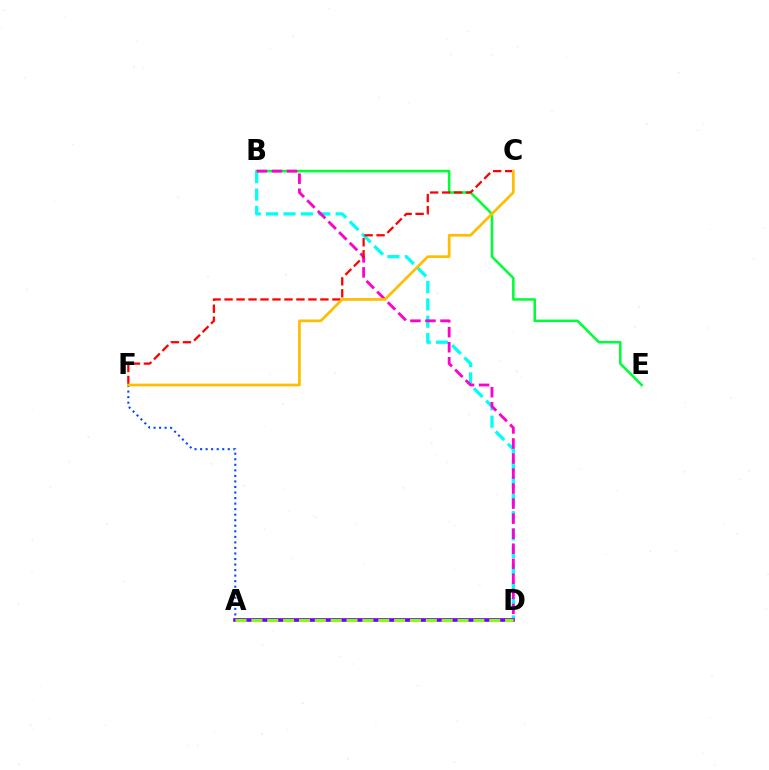{('B', 'E'): [{'color': '#00ff39', 'line_style': 'solid', 'thickness': 1.84}], ('A', 'F'): [{'color': '#004bff', 'line_style': 'dotted', 'thickness': 1.51}], ('B', 'D'): [{'color': '#00fff6', 'line_style': 'dashed', 'thickness': 2.36}, {'color': '#ff00cf', 'line_style': 'dashed', 'thickness': 2.04}], ('A', 'D'): [{'color': '#7200ff', 'line_style': 'solid', 'thickness': 2.63}, {'color': '#84ff00', 'line_style': 'dashed', 'thickness': 2.15}], ('C', 'F'): [{'color': '#ff0000', 'line_style': 'dashed', 'thickness': 1.63}, {'color': '#ffbd00', 'line_style': 'solid', 'thickness': 1.96}]}